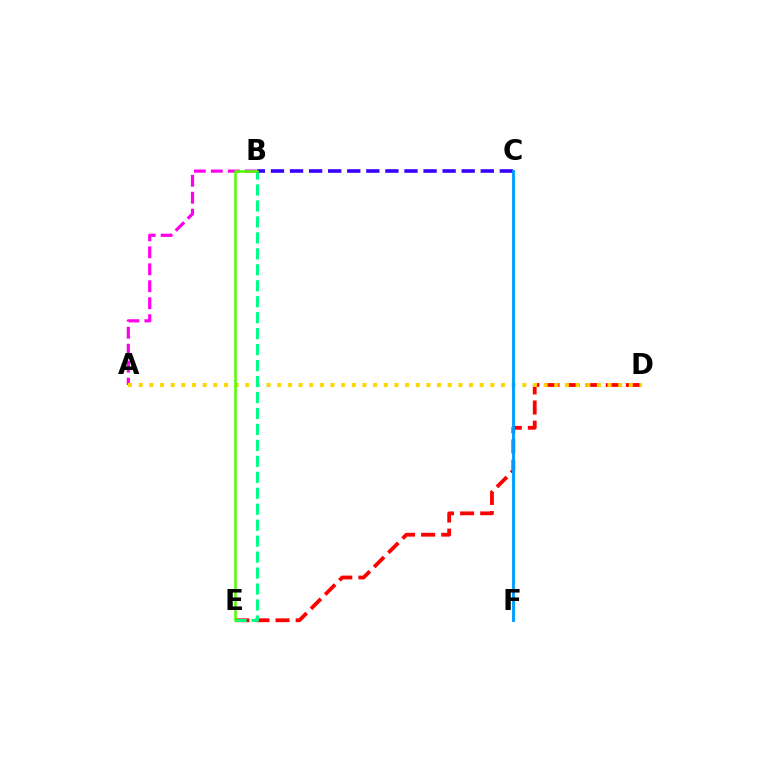{('D', 'E'): [{'color': '#ff0000', 'line_style': 'dashed', 'thickness': 2.73}], ('A', 'B'): [{'color': '#ff00ed', 'line_style': 'dashed', 'thickness': 2.31}], ('A', 'D'): [{'color': '#ffd500', 'line_style': 'dotted', 'thickness': 2.9}], ('B', 'E'): [{'color': '#00ff86', 'line_style': 'dashed', 'thickness': 2.17}, {'color': '#4fff00', 'line_style': 'solid', 'thickness': 1.81}], ('B', 'C'): [{'color': '#3700ff', 'line_style': 'dashed', 'thickness': 2.59}], ('C', 'F'): [{'color': '#009eff', 'line_style': 'solid', 'thickness': 2.08}]}